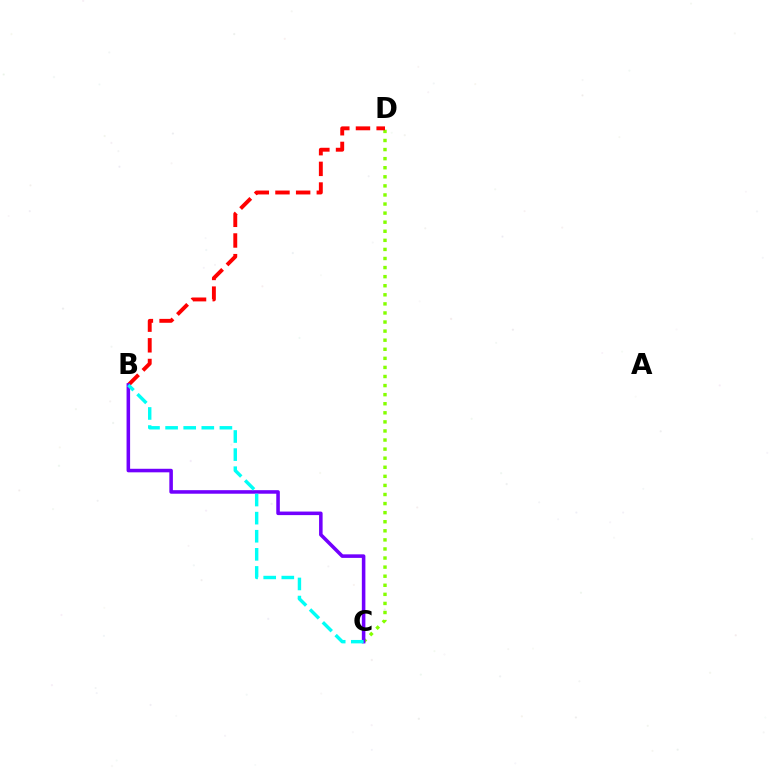{('C', 'D'): [{'color': '#84ff00', 'line_style': 'dotted', 'thickness': 2.47}], ('B', 'D'): [{'color': '#ff0000', 'line_style': 'dashed', 'thickness': 2.81}], ('B', 'C'): [{'color': '#7200ff', 'line_style': 'solid', 'thickness': 2.55}, {'color': '#00fff6', 'line_style': 'dashed', 'thickness': 2.46}]}